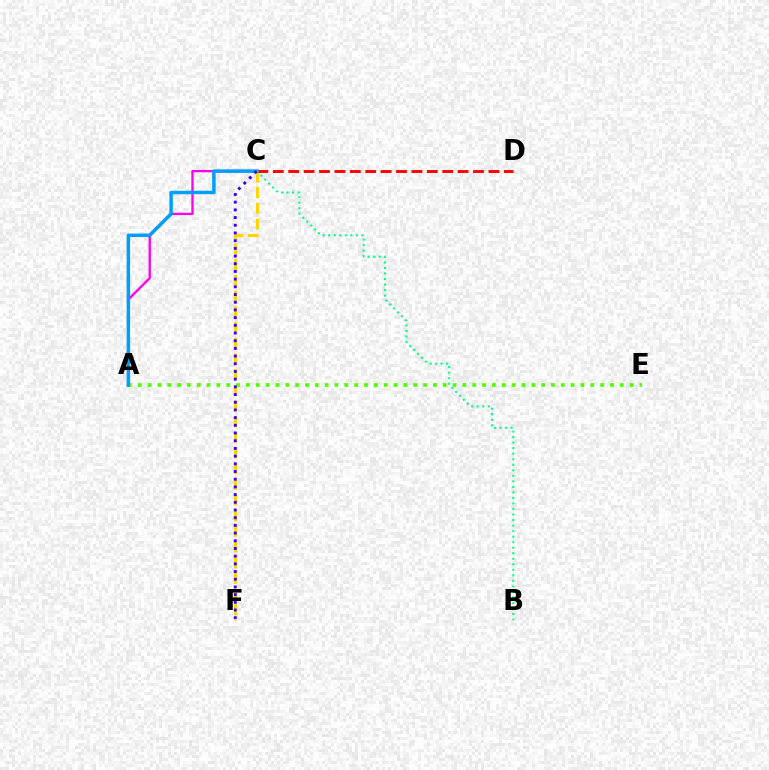{('C', 'F'): [{'color': '#ffd500', 'line_style': 'dashed', 'thickness': 2.13}, {'color': '#3700ff', 'line_style': 'dotted', 'thickness': 2.09}], ('C', 'D'): [{'color': '#ff0000', 'line_style': 'dashed', 'thickness': 2.09}], ('A', 'E'): [{'color': '#4fff00', 'line_style': 'dotted', 'thickness': 2.67}], ('A', 'C'): [{'color': '#ff00ed', 'line_style': 'solid', 'thickness': 1.68}, {'color': '#009eff', 'line_style': 'solid', 'thickness': 2.49}], ('B', 'C'): [{'color': '#00ff86', 'line_style': 'dotted', 'thickness': 1.5}]}